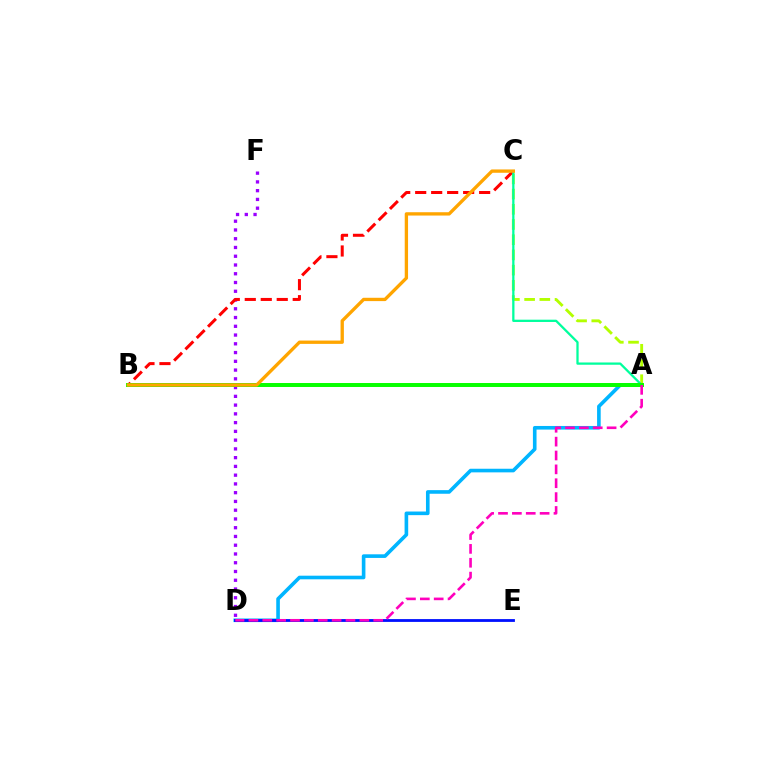{('A', 'D'): [{'color': '#00b5ff', 'line_style': 'solid', 'thickness': 2.61}, {'color': '#ff00bd', 'line_style': 'dashed', 'thickness': 1.88}], ('D', 'F'): [{'color': '#9b00ff', 'line_style': 'dotted', 'thickness': 2.38}], ('A', 'C'): [{'color': '#b3ff00', 'line_style': 'dashed', 'thickness': 2.07}, {'color': '#00ff9d', 'line_style': 'solid', 'thickness': 1.64}], ('B', 'C'): [{'color': '#ff0000', 'line_style': 'dashed', 'thickness': 2.17}, {'color': '#ffa500', 'line_style': 'solid', 'thickness': 2.39}], ('A', 'B'): [{'color': '#08ff00', 'line_style': 'solid', 'thickness': 2.86}], ('D', 'E'): [{'color': '#0010ff', 'line_style': 'solid', 'thickness': 2.02}]}